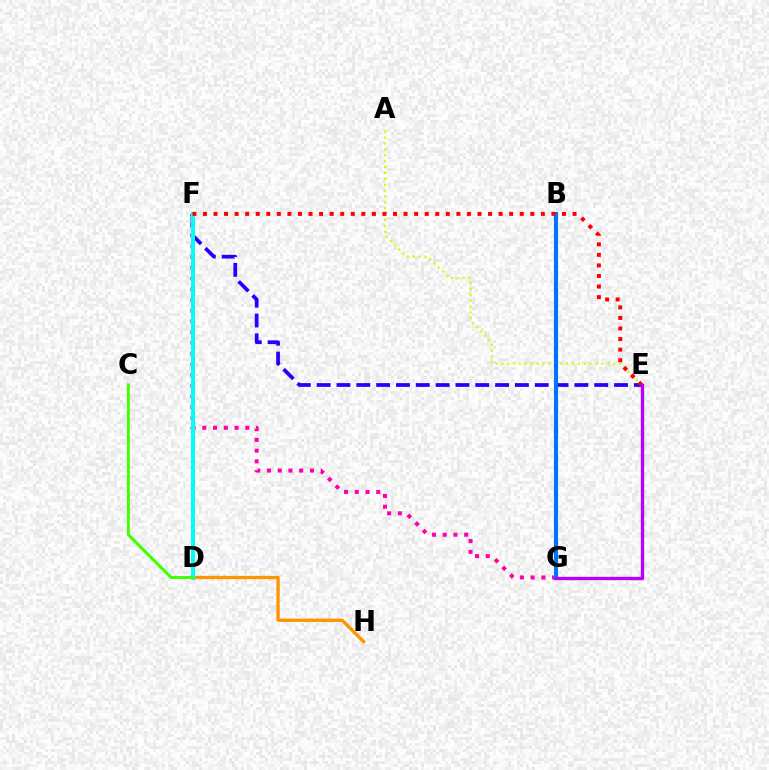{('D', 'H'): [{'color': '#ff9400', 'line_style': 'solid', 'thickness': 2.38}], ('F', 'G'): [{'color': '#ff00ac', 'line_style': 'dotted', 'thickness': 2.92}], ('A', 'E'): [{'color': '#d1ff00', 'line_style': 'dotted', 'thickness': 1.6}], ('E', 'F'): [{'color': '#2500ff', 'line_style': 'dashed', 'thickness': 2.69}, {'color': '#ff0000', 'line_style': 'dotted', 'thickness': 2.87}], ('D', 'F'): [{'color': '#00fff6', 'line_style': 'solid', 'thickness': 2.88}], ('B', 'G'): [{'color': '#00ff5c', 'line_style': 'dotted', 'thickness': 2.85}, {'color': '#0074ff', 'line_style': 'solid', 'thickness': 2.95}], ('C', 'D'): [{'color': '#3dff00', 'line_style': 'solid', 'thickness': 2.1}], ('E', 'G'): [{'color': '#b900ff', 'line_style': 'solid', 'thickness': 2.42}]}